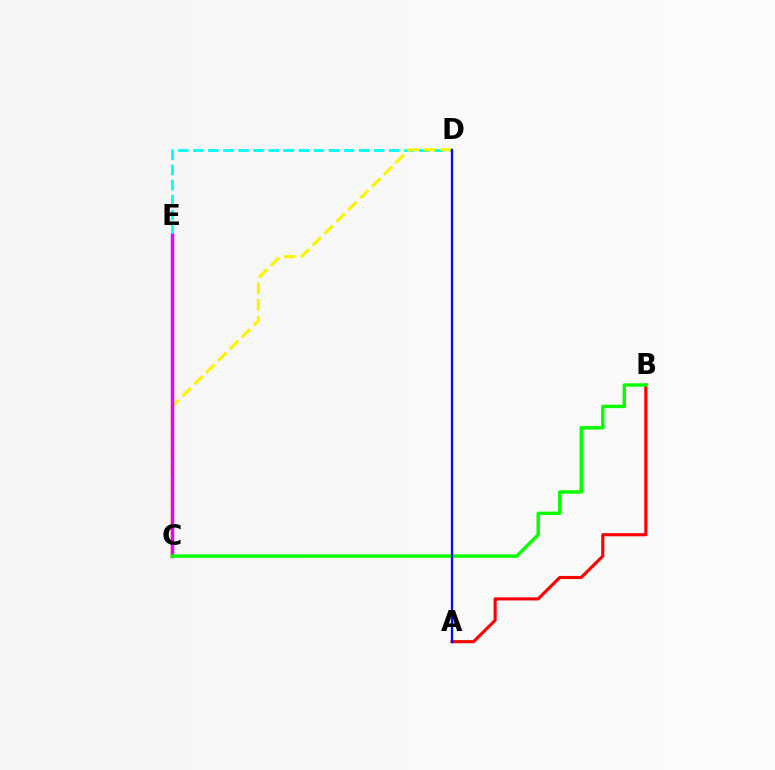{('D', 'E'): [{'color': '#00fff6', 'line_style': 'dashed', 'thickness': 2.05}], ('C', 'D'): [{'color': '#fcf500', 'line_style': 'dashed', 'thickness': 2.27}], ('C', 'E'): [{'color': '#ee00ff', 'line_style': 'solid', 'thickness': 2.5}], ('A', 'B'): [{'color': '#ff0000', 'line_style': 'solid', 'thickness': 2.24}], ('B', 'C'): [{'color': '#08ff00', 'line_style': 'solid', 'thickness': 2.45}], ('A', 'D'): [{'color': '#0010ff', 'line_style': 'solid', 'thickness': 1.68}]}